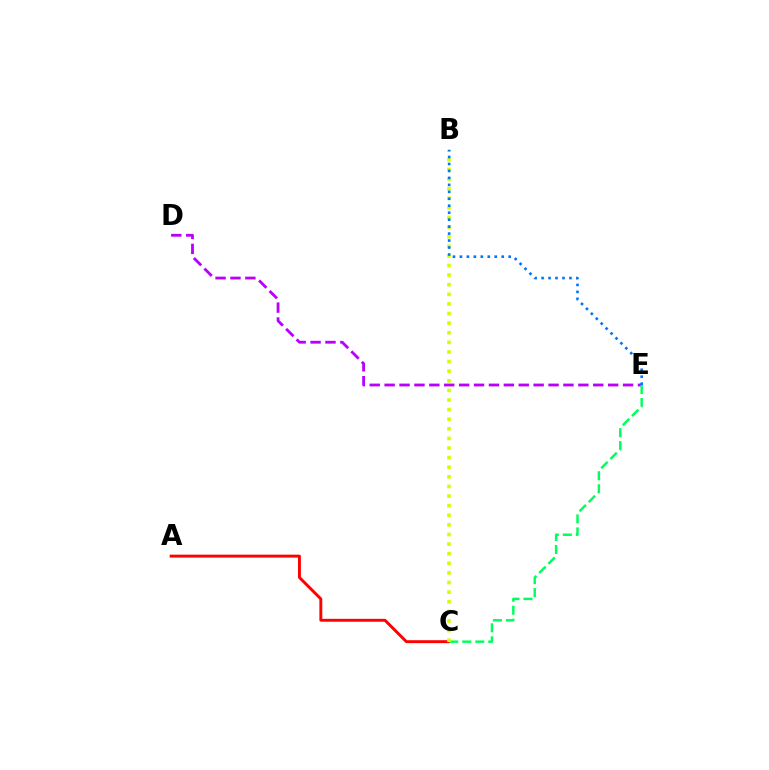{('D', 'E'): [{'color': '#b900ff', 'line_style': 'dashed', 'thickness': 2.02}], ('A', 'C'): [{'color': '#ff0000', 'line_style': 'solid', 'thickness': 2.09}], ('C', 'E'): [{'color': '#00ff5c', 'line_style': 'dashed', 'thickness': 1.77}], ('B', 'C'): [{'color': '#d1ff00', 'line_style': 'dotted', 'thickness': 2.61}], ('B', 'E'): [{'color': '#0074ff', 'line_style': 'dotted', 'thickness': 1.89}]}